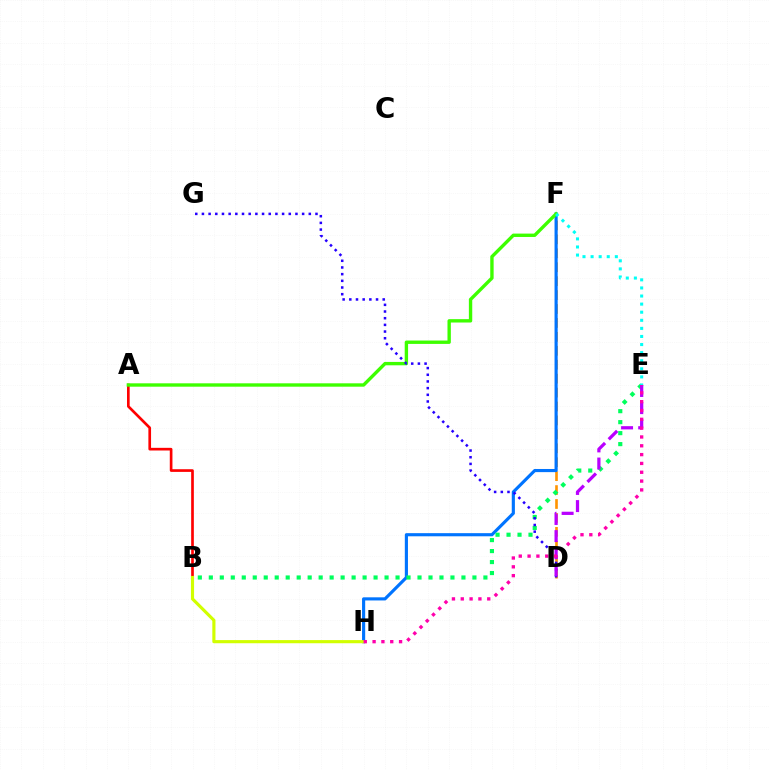{('D', 'F'): [{'color': '#ff9400', 'line_style': 'dashed', 'thickness': 1.89}], ('F', 'H'): [{'color': '#0074ff', 'line_style': 'solid', 'thickness': 2.26}], ('B', 'E'): [{'color': '#00ff5c', 'line_style': 'dotted', 'thickness': 2.98}], ('A', 'B'): [{'color': '#ff0000', 'line_style': 'solid', 'thickness': 1.92}], ('A', 'F'): [{'color': '#3dff00', 'line_style': 'solid', 'thickness': 2.43}], ('D', 'G'): [{'color': '#2500ff', 'line_style': 'dotted', 'thickness': 1.81}], ('B', 'H'): [{'color': '#d1ff00', 'line_style': 'solid', 'thickness': 2.26}], ('D', 'E'): [{'color': '#b900ff', 'line_style': 'dashed', 'thickness': 2.33}], ('E', 'H'): [{'color': '#ff00ac', 'line_style': 'dotted', 'thickness': 2.4}], ('E', 'F'): [{'color': '#00fff6', 'line_style': 'dotted', 'thickness': 2.2}]}